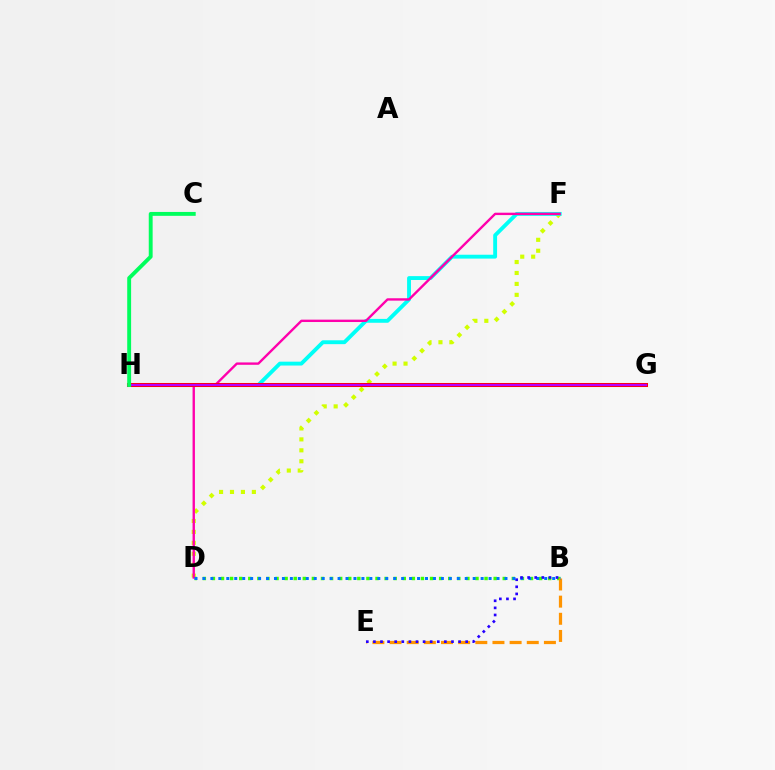{('D', 'F'): [{'color': '#d1ff00', 'line_style': 'dotted', 'thickness': 2.97}, {'color': '#ff00ac', 'line_style': 'solid', 'thickness': 1.71}], ('B', 'D'): [{'color': '#3dff00', 'line_style': 'dotted', 'thickness': 2.47}, {'color': '#0074ff', 'line_style': 'dotted', 'thickness': 2.16}], ('F', 'H'): [{'color': '#00fff6', 'line_style': 'solid', 'thickness': 2.78}], ('B', 'E'): [{'color': '#ff9400', 'line_style': 'dashed', 'thickness': 2.33}, {'color': '#2500ff', 'line_style': 'dotted', 'thickness': 1.93}], ('G', 'H'): [{'color': '#ff0000', 'line_style': 'solid', 'thickness': 2.91}, {'color': '#b900ff', 'line_style': 'solid', 'thickness': 1.6}], ('C', 'H'): [{'color': '#00ff5c', 'line_style': 'solid', 'thickness': 2.8}]}